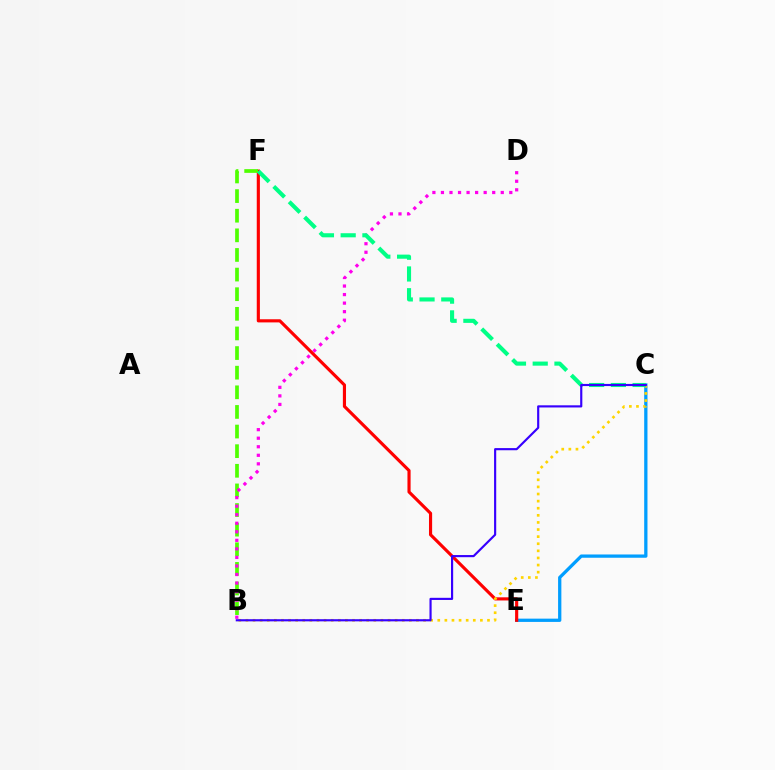{('C', 'E'): [{'color': '#009eff', 'line_style': 'solid', 'thickness': 2.36}], ('E', 'F'): [{'color': '#ff0000', 'line_style': 'solid', 'thickness': 2.26}], ('B', 'F'): [{'color': '#4fff00', 'line_style': 'dashed', 'thickness': 2.67}], ('B', 'C'): [{'color': '#ffd500', 'line_style': 'dotted', 'thickness': 1.93}, {'color': '#3700ff', 'line_style': 'solid', 'thickness': 1.55}], ('B', 'D'): [{'color': '#ff00ed', 'line_style': 'dotted', 'thickness': 2.32}], ('C', 'F'): [{'color': '#00ff86', 'line_style': 'dashed', 'thickness': 2.95}]}